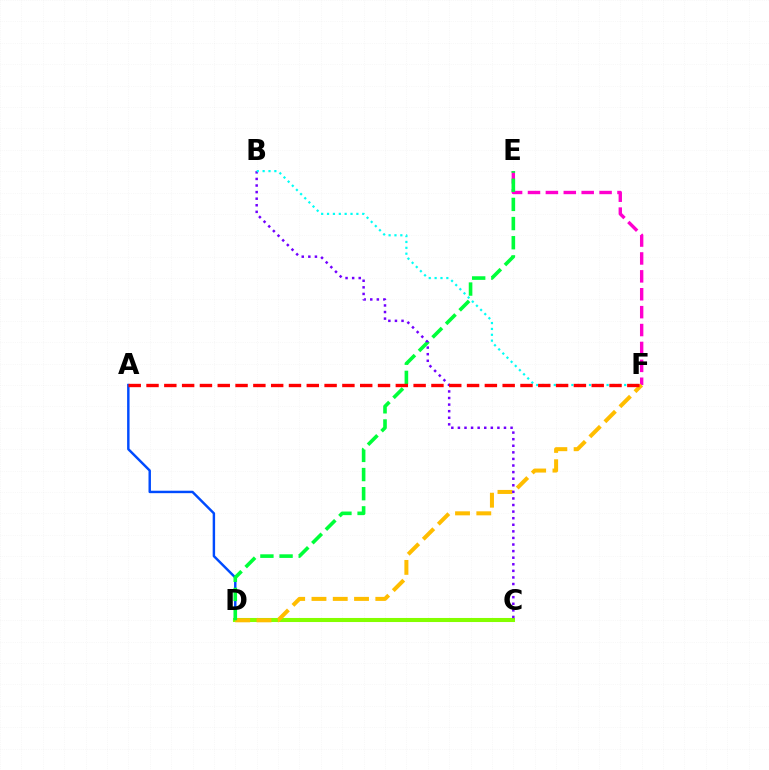{('A', 'D'): [{'color': '#004bff', 'line_style': 'solid', 'thickness': 1.76}], ('C', 'D'): [{'color': '#84ff00', 'line_style': 'solid', 'thickness': 2.92}], ('E', 'F'): [{'color': '#ff00cf', 'line_style': 'dashed', 'thickness': 2.43}], ('D', 'F'): [{'color': '#ffbd00', 'line_style': 'dashed', 'thickness': 2.89}], ('D', 'E'): [{'color': '#00ff39', 'line_style': 'dashed', 'thickness': 2.6}], ('B', 'C'): [{'color': '#7200ff', 'line_style': 'dotted', 'thickness': 1.79}], ('B', 'F'): [{'color': '#00fff6', 'line_style': 'dotted', 'thickness': 1.59}], ('A', 'F'): [{'color': '#ff0000', 'line_style': 'dashed', 'thickness': 2.42}]}